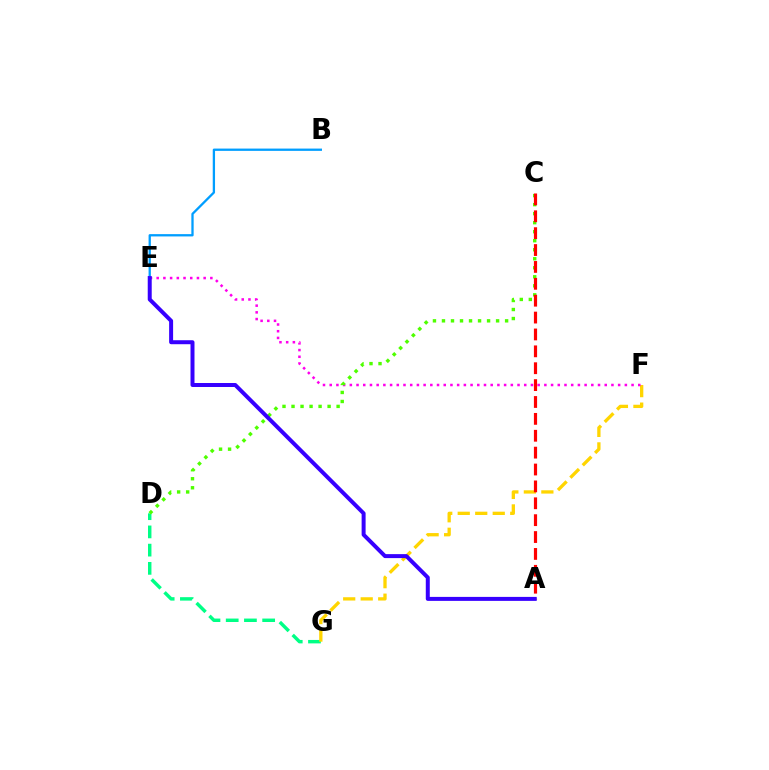{('D', 'G'): [{'color': '#00ff86', 'line_style': 'dashed', 'thickness': 2.48}], ('F', 'G'): [{'color': '#ffd500', 'line_style': 'dashed', 'thickness': 2.38}], ('E', 'F'): [{'color': '#ff00ed', 'line_style': 'dotted', 'thickness': 1.82}], ('C', 'D'): [{'color': '#4fff00', 'line_style': 'dotted', 'thickness': 2.45}], ('A', 'C'): [{'color': '#ff0000', 'line_style': 'dashed', 'thickness': 2.29}], ('B', 'E'): [{'color': '#009eff', 'line_style': 'solid', 'thickness': 1.65}], ('A', 'E'): [{'color': '#3700ff', 'line_style': 'solid', 'thickness': 2.87}]}